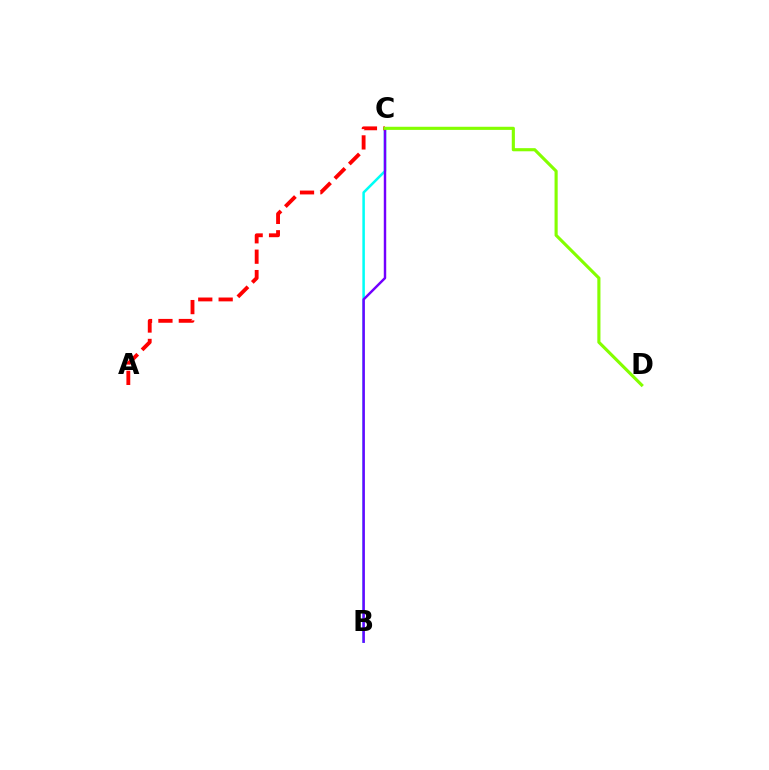{('B', 'C'): [{'color': '#00fff6', 'line_style': 'solid', 'thickness': 1.82}, {'color': '#7200ff', 'line_style': 'solid', 'thickness': 1.76}], ('A', 'C'): [{'color': '#ff0000', 'line_style': 'dashed', 'thickness': 2.77}], ('C', 'D'): [{'color': '#84ff00', 'line_style': 'solid', 'thickness': 2.25}]}